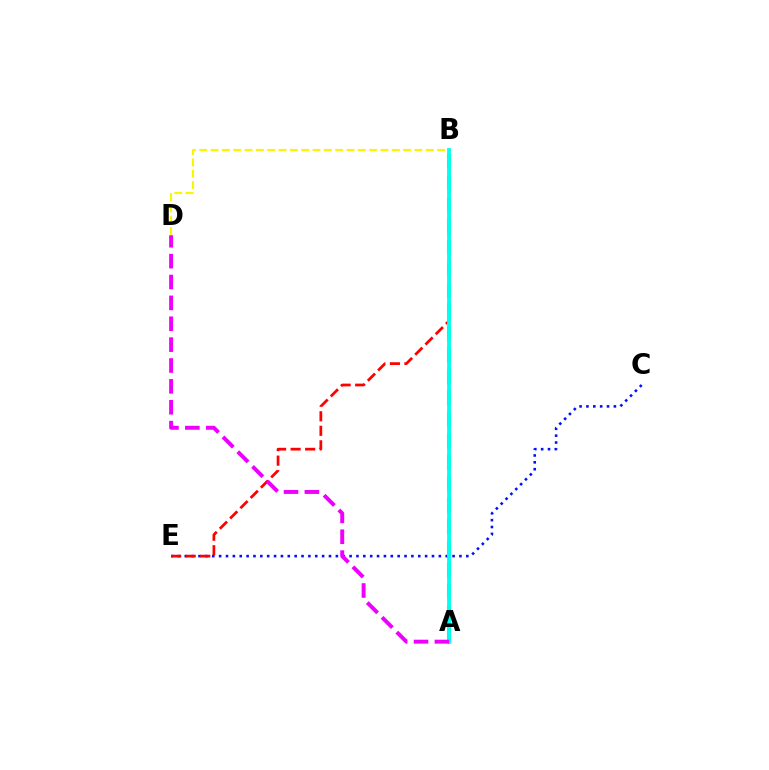{('C', 'E'): [{'color': '#0010ff', 'line_style': 'dotted', 'thickness': 1.87}], ('B', 'E'): [{'color': '#ff0000', 'line_style': 'dashed', 'thickness': 1.97}], ('B', 'D'): [{'color': '#fcf500', 'line_style': 'dashed', 'thickness': 1.54}], ('A', 'B'): [{'color': '#08ff00', 'line_style': 'dashed', 'thickness': 2.92}, {'color': '#00fff6', 'line_style': 'solid', 'thickness': 2.73}], ('A', 'D'): [{'color': '#ee00ff', 'line_style': 'dashed', 'thickness': 2.84}]}